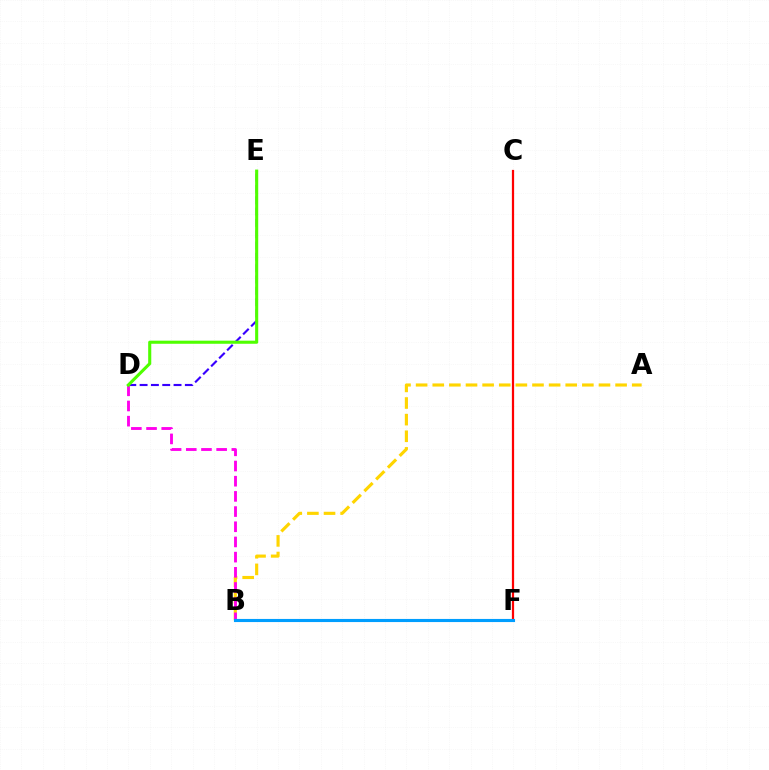{('A', 'B'): [{'color': '#ffd500', 'line_style': 'dashed', 'thickness': 2.26}], ('D', 'E'): [{'color': '#3700ff', 'line_style': 'dashed', 'thickness': 1.54}, {'color': '#4fff00', 'line_style': 'solid', 'thickness': 2.23}], ('B', 'D'): [{'color': '#ff00ed', 'line_style': 'dashed', 'thickness': 2.06}], ('B', 'F'): [{'color': '#00ff86', 'line_style': 'solid', 'thickness': 2.04}, {'color': '#009eff', 'line_style': 'solid', 'thickness': 2.25}], ('C', 'F'): [{'color': '#ff0000', 'line_style': 'solid', 'thickness': 1.61}]}